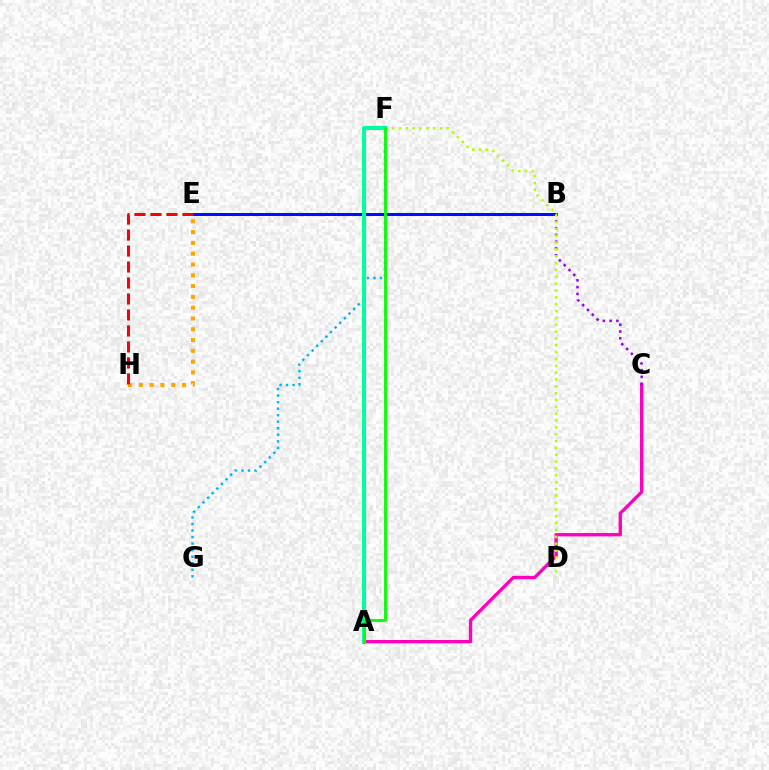{('F', 'G'): [{'color': '#00b5ff', 'line_style': 'dotted', 'thickness': 1.77}], ('B', 'E'): [{'color': '#0010ff', 'line_style': 'solid', 'thickness': 2.17}], ('A', 'C'): [{'color': '#ff00bd', 'line_style': 'solid', 'thickness': 2.4}], ('B', 'C'): [{'color': '#9b00ff', 'line_style': 'dotted', 'thickness': 1.84}], ('E', 'H'): [{'color': '#ffa500', 'line_style': 'dotted', 'thickness': 2.93}, {'color': '#ff0000', 'line_style': 'dashed', 'thickness': 2.17}], ('D', 'F'): [{'color': '#b3ff00', 'line_style': 'dotted', 'thickness': 1.86}], ('A', 'F'): [{'color': '#00ff9d', 'line_style': 'solid', 'thickness': 2.88}, {'color': '#08ff00', 'line_style': 'solid', 'thickness': 2.04}]}